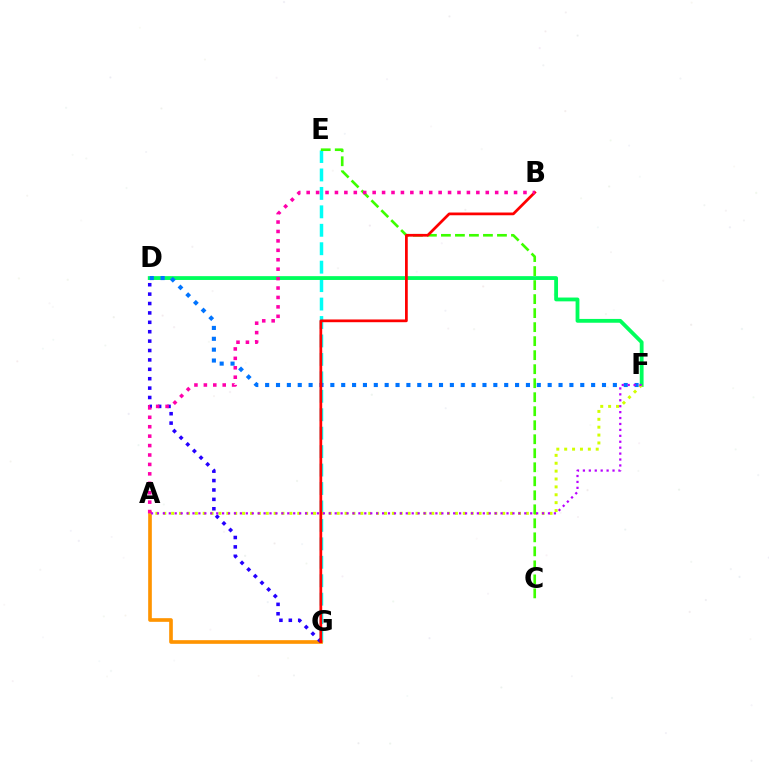{('E', 'G'): [{'color': '#00fff6', 'line_style': 'dashed', 'thickness': 2.51}], ('A', 'G'): [{'color': '#ff9400', 'line_style': 'solid', 'thickness': 2.63}], ('D', 'F'): [{'color': '#00ff5c', 'line_style': 'solid', 'thickness': 2.75}, {'color': '#0074ff', 'line_style': 'dotted', 'thickness': 2.95}], ('A', 'F'): [{'color': '#d1ff00', 'line_style': 'dotted', 'thickness': 2.14}, {'color': '#b900ff', 'line_style': 'dotted', 'thickness': 1.61}], ('C', 'E'): [{'color': '#3dff00', 'line_style': 'dashed', 'thickness': 1.9}], ('D', 'G'): [{'color': '#2500ff', 'line_style': 'dotted', 'thickness': 2.55}], ('B', 'G'): [{'color': '#ff0000', 'line_style': 'solid', 'thickness': 1.97}], ('A', 'B'): [{'color': '#ff00ac', 'line_style': 'dotted', 'thickness': 2.56}]}